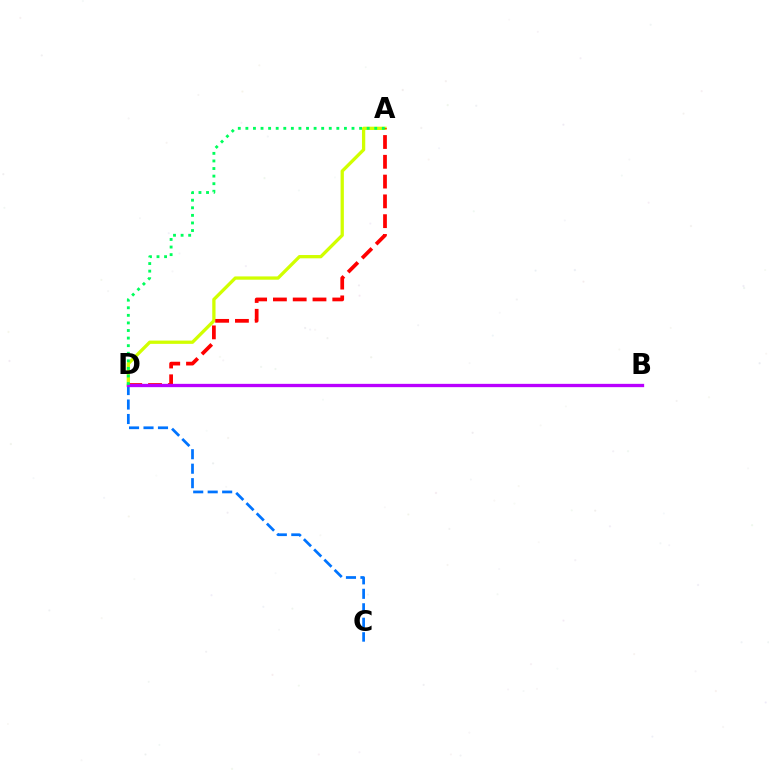{('A', 'D'): [{'color': '#d1ff00', 'line_style': 'solid', 'thickness': 2.37}, {'color': '#ff0000', 'line_style': 'dashed', 'thickness': 2.69}, {'color': '#00ff5c', 'line_style': 'dotted', 'thickness': 2.06}], ('C', 'D'): [{'color': '#0074ff', 'line_style': 'dashed', 'thickness': 1.97}], ('B', 'D'): [{'color': '#b900ff', 'line_style': 'solid', 'thickness': 2.39}]}